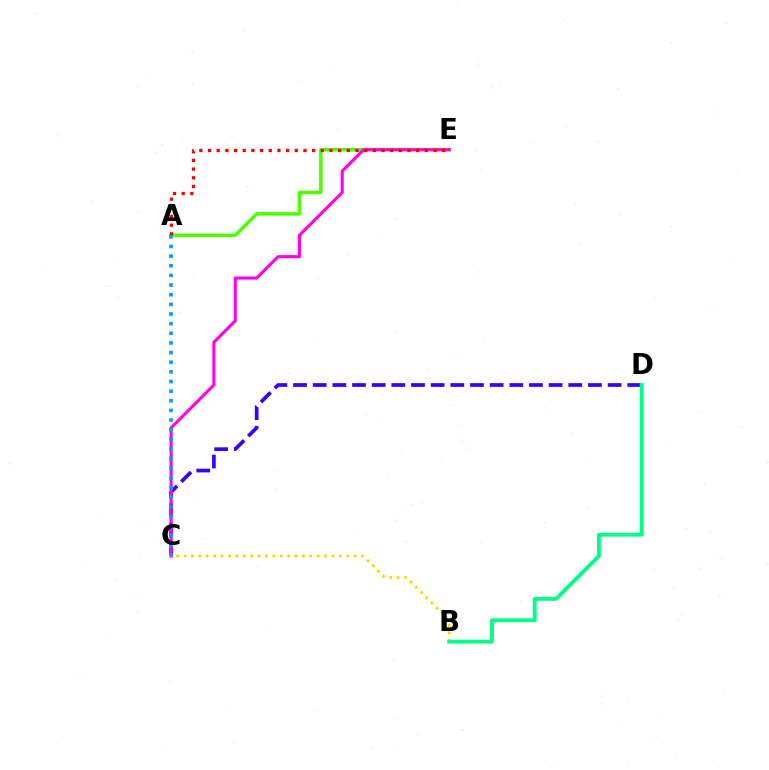{('A', 'E'): [{'color': '#4fff00', 'line_style': 'solid', 'thickness': 2.57}, {'color': '#ff0000', 'line_style': 'dotted', 'thickness': 2.36}], ('C', 'D'): [{'color': '#3700ff', 'line_style': 'dashed', 'thickness': 2.67}], ('C', 'E'): [{'color': '#ff00ed', 'line_style': 'solid', 'thickness': 2.22}], ('B', 'C'): [{'color': '#ffd500', 'line_style': 'dotted', 'thickness': 2.01}], ('B', 'D'): [{'color': '#00ff86', 'line_style': 'solid', 'thickness': 2.78}], ('A', 'C'): [{'color': '#009eff', 'line_style': 'dotted', 'thickness': 2.62}]}